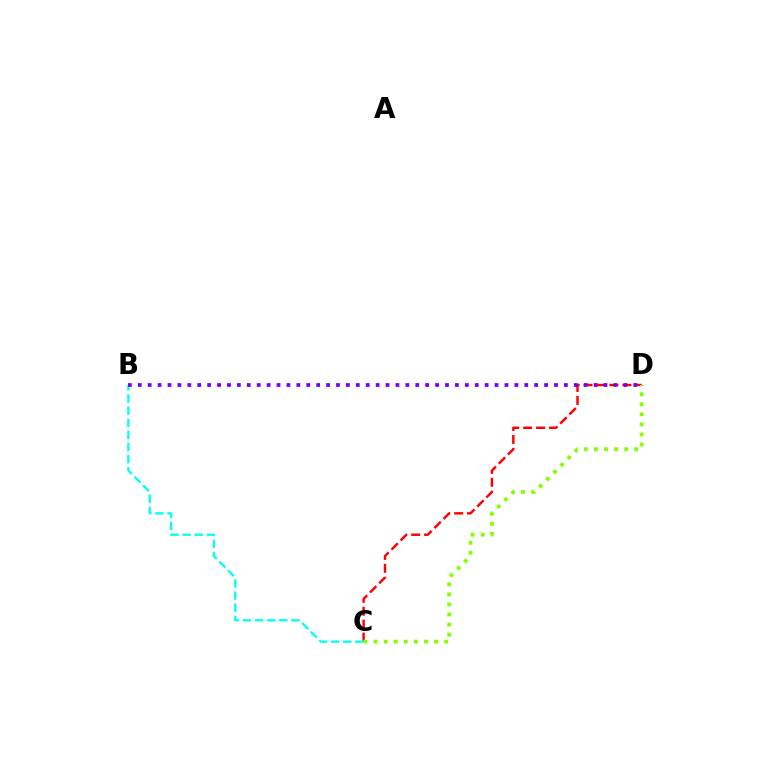{('C', 'D'): [{'color': '#ff0000', 'line_style': 'dashed', 'thickness': 1.76}, {'color': '#84ff00', 'line_style': 'dotted', 'thickness': 2.74}], ('B', 'C'): [{'color': '#00fff6', 'line_style': 'dashed', 'thickness': 1.65}], ('B', 'D'): [{'color': '#7200ff', 'line_style': 'dotted', 'thickness': 2.69}]}